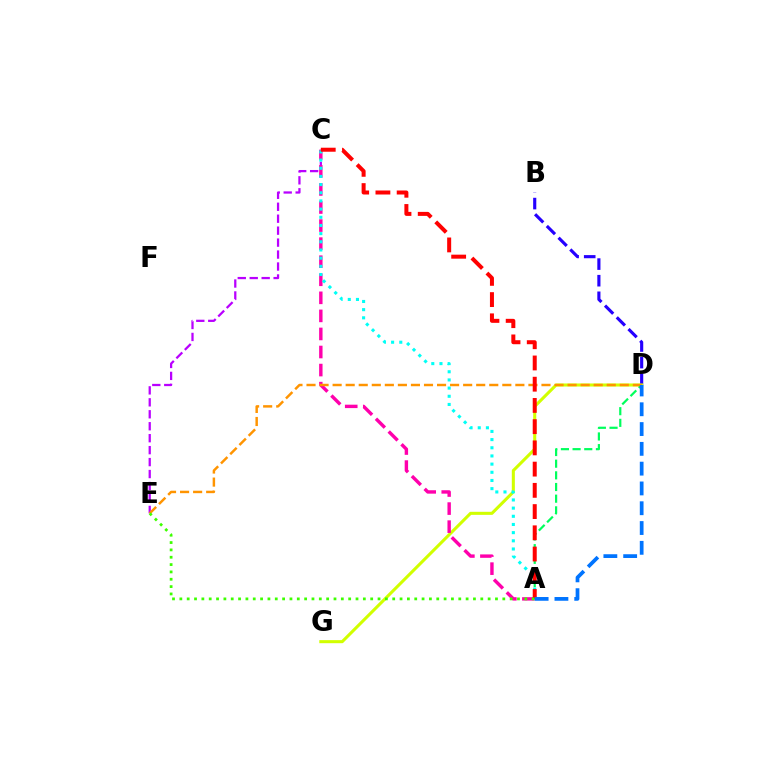{('B', 'D'): [{'color': '#2500ff', 'line_style': 'dashed', 'thickness': 2.26}], ('D', 'G'): [{'color': '#d1ff00', 'line_style': 'solid', 'thickness': 2.2}], ('C', 'E'): [{'color': '#b900ff', 'line_style': 'dashed', 'thickness': 1.62}], ('A', 'D'): [{'color': '#00ff5c', 'line_style': 'dashed', 'thickness': 1.58}, {'color': '#0074ff', 'line_style': 'dashed', 'thickness': 2.69}], ('A', 'C'): [{'color': '#ff00ac', 'line_style': 'dashed', 'thickness': 2.45}, {'color': '#00fff6', 'line_style': 'dotted', 'thickness': 2.22}, {'color': '#ff0000', 'line_style': 'dashed', 'thickness': 2.88}], ('D', 'E'): [{'color': '#ff9400', 'line_style': 'dashed', 'thickness': 1.77}], ('A', 'E'): [{'color': '#3dff00', 'line_style': 'dotted', 'thickness': 1.99}]}